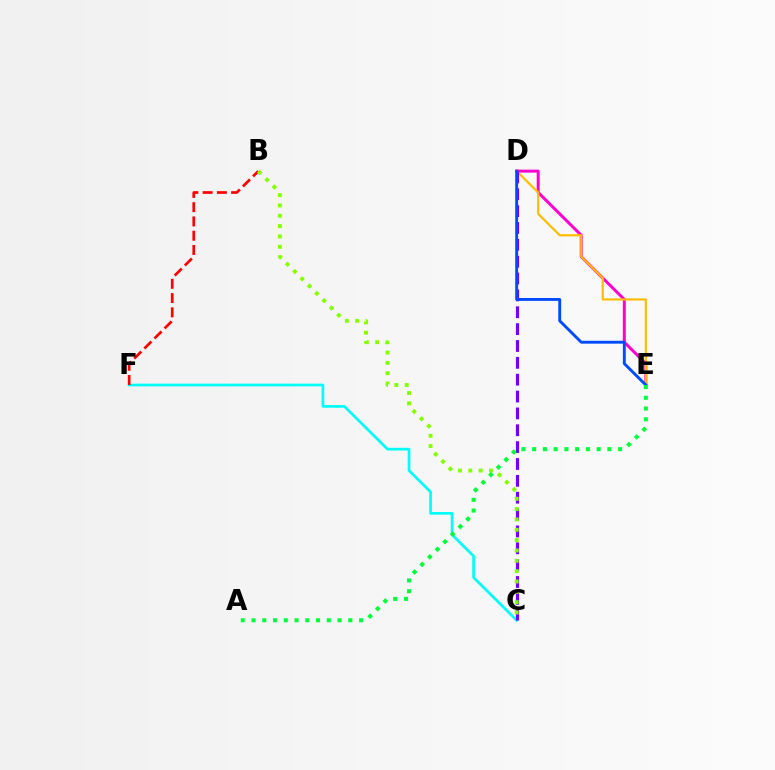{('C', 'F'): [{'color': '#00fff6', 'line_style': 'solid', 'thickness': 1.94}], ('D', 'E'): [{'color': '#ff00cf', 'line_style': 'solid', 'thickness': 2.15}, {'color': '#ffbd00', 'line_style': 'solid', 'thickness': 1.58}, {'color': '#004bff', 'line_style': 'solid', 'thickness': 2.09}], ('C', 'D'): [{'color': '#7200ff', 'line_style': 'dashed', 'thickness': 2.29}], ('B', 'F'): [{'color': '#ff0000', 'line_style': 'dashed', 'thickness': 1.94}], ('B', 'C'): [{'color': '#84ff00', 'line_style': 'dotted', 'thickness': 2.81}], ('A', 'E'): [{'color': '#00ff39', 'line_style': 'dotted', 'thickness': 2.92}]}